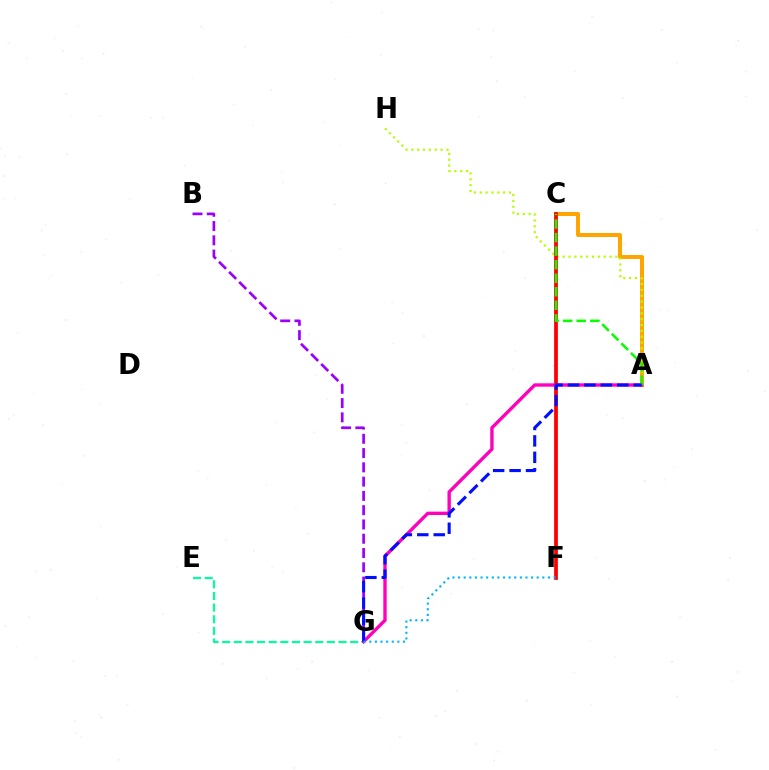{('E', 'G'): [{'color': '#00ff9d', 'line_style': 'dashed', 'thickness': 1.58}], ('A', 'C'): [{'color': '#ffa500', 'line_style': 'solid', 'thickness': 2.87}, {'color': '#08ff00', 'line_style': 'dashed', 'thickness': 1.84}], ('A', 'H'): [{'color': '#b3ff00', 'line_style': 'dotted', 'thickness': 1.59}], ('B', 'G'): [{'color': '#9b00ff', 'line_style': 'dashed', 'thickness': 1.94}], ('C', 'F'): [{'color': '#ff0000', 'line_style': 'solid', 'thickness': 2.7}], ('A', 'G'): [{'color': '#ff00bd', 'line_style': 'solid', 'thickness': 2.42}, {'color': '#0010ff', 'line_style': 'dashed', 'thickness': 2.23}], ('F', 'G'): [{'color': '#00b5ff', 'line_style': 'dotted', 'thickness': 1.53}]}